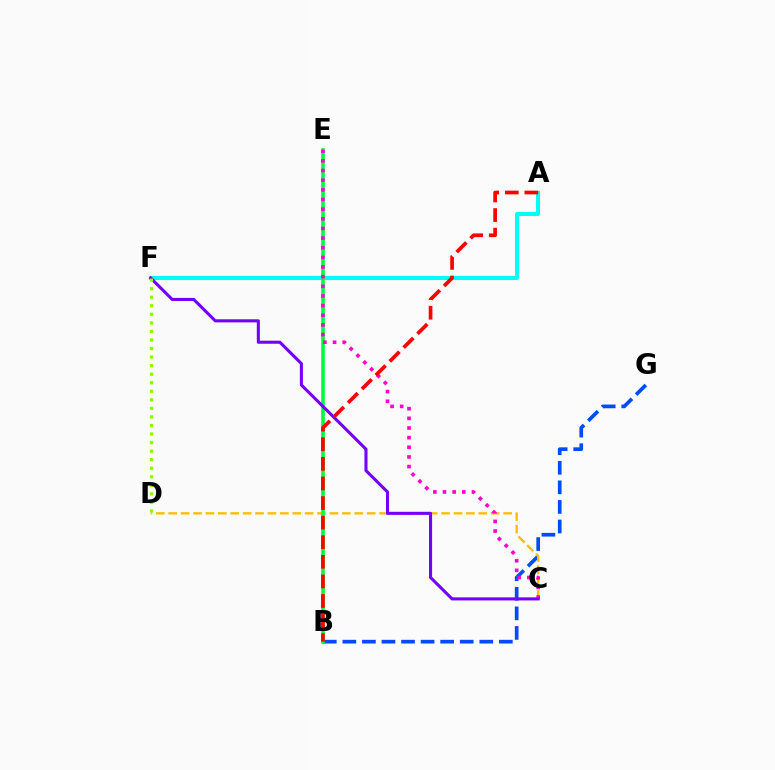{('B', 'G'): [{'color': '#004bff', 'line_style': 'dashed', 'thickness': 2.66}], ('A', 'F'): [{'color': '#00fff6', 'line_style': 'solid', 'thickness': 2.92}], ('C', 'D'): [{'color': '#ffbd00', 'line_style': 'dashed', 'thickness': 1.69}], ('B', 'E'): [{'color': '#00ff39', 'line_style': 'solid', 'thickness': 2.59}], ('C', 'E'): [{'color': '#ff00cf', 'line_style': 'dotted', 'thickness': 2.62}], ('C', 'F'): [{'color': '#7200ff', 'line_style': 'solid', 'thickness': 2.21}], ('D', 'F'): [{'color': '#84ff00', 'line_style': 'dotted', 'thickness': 2.32}], ('A', 'B'): [{'color': '#ff0000', 'line_style': 'dashed', 'thickness': 2.66}]}